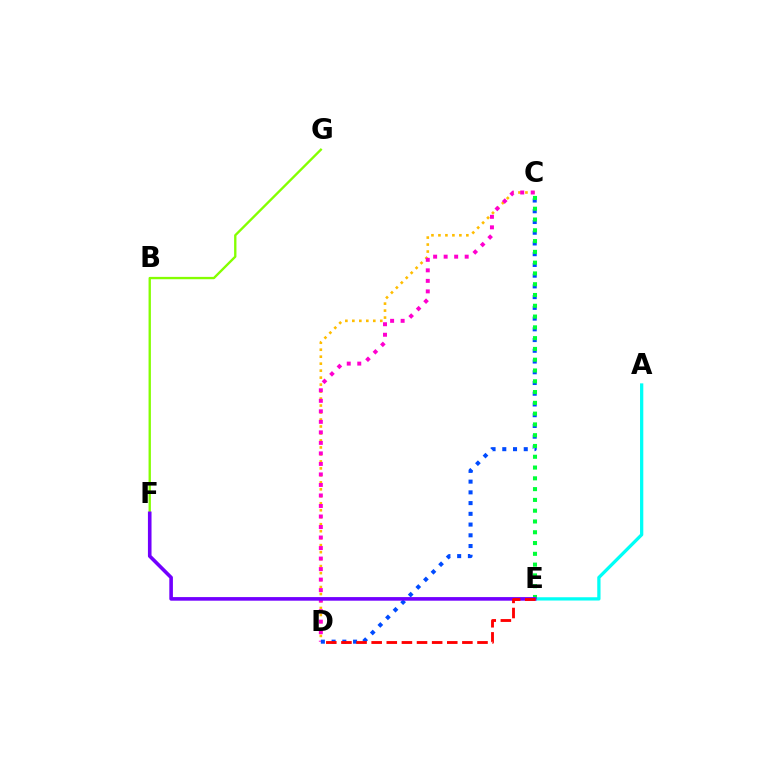{('C', 'D'): [{'color': '#ffbd00', 'line_style': 'dotted', 'thickness': 1.9}, {'color': '#ff00cf', 'line_style': 'dotted', 'thickness': 2.86}, {'color': '#004bff', 'line_style': 'dotted', 'thickness': 2.92}], ('A', 'E'): [{'color': '#00fff6', 'line_style': 'solid', 'thickness': 2.36}], ('F', 'G'): [{'color': '#84ff00', 'line_style': 'solid', 'thickness': 1.69}], ('C', 'E'): [{'color': '#00ff39', 'line_style': 'dotted', 'thickness': 2.93}], ('E', 'F'): [{'color': '#7200ff', 'line_style': 'solid', 'thickness': 2.59}], ('D', 'E'): [{'color': '#ff0000', 'line_style': 'dashed', 'thickness': 2.05}]}